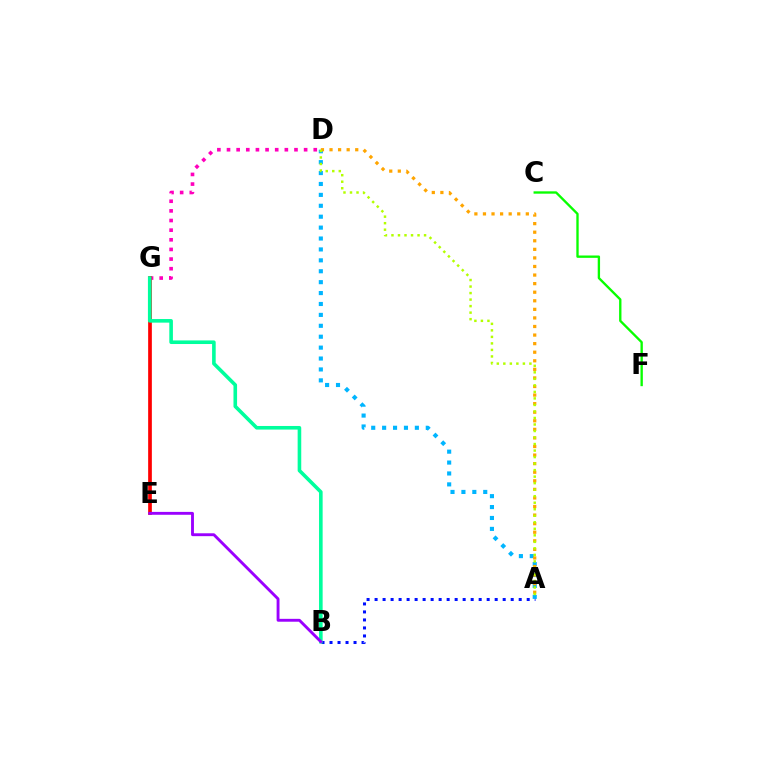{('C', 'F'): [{'color': '#08ff00', 'line_style': 'solid', 'thickness': 1.69}], ('D', 'G'): [{'color': '#ff00bd', 'line_style': 'dotted', 'thickness': 2.62}], ('A', 'B'): [{'color': '#0010ff', 'line_style': 'dotted', 'thickness': 2.18}], ('A', 'D'): [{'color': '#00b5ff', 'line_style': 'dotted', 'thickness': 2.96}, {'color': '#ffa500', 'line_style': 'dotted', 'thickness': 2.33}, {'color': '#b3ff00', 'line_style': 'dotted', 'thickness': 1.77}], ('E', 'G'): [{'color': '#ff0000', 'line_style': 'solid', 'thickness': 2.66}], ('B', 'G'): [{'color': '#00ff9d', 'line_style': 'solid', 'thickness': 2.59}], ('B', 'E'): [{'color': '#9b00ff', 'line_style': 'solid', 'thickness': 2.07}]}